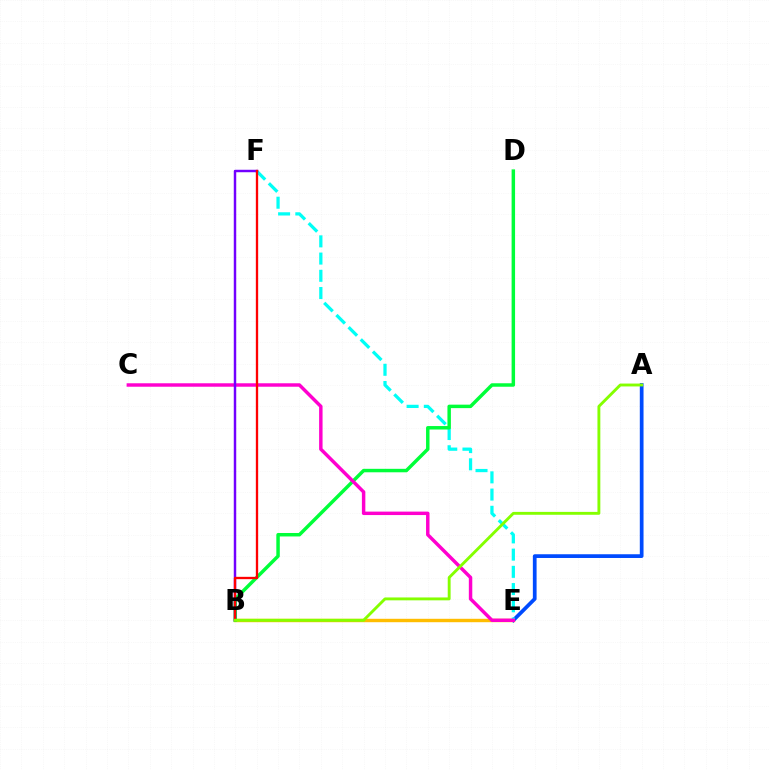{('B', 'E'): [{'color': '#ffbd00', 'line_style': 'solid', 'thickness': 2.46}], ('A', 'E'): [{'color': '#004bff', 'line_style': 'solid', 'thickness': 2.69}], ('E', 'F'): [{'color': '#00fff6', 'line_style': 'dashed', 'thickness': 2.34}], ('B', 'D'): [{'color': '#00ff39', 'line_style': 'solid', 'thickness': 2.5}], ('C', 'E'): [{'color': '#ff00cf', 'line_style': 'solid', 'thickness': 2.48}], ('B', 'F'): [{'color': '#7200ff', 'line_style': 'solid', 'thickness': 1.77}, {'color': '#ff0000', 'line_style': 'solid', 'thickness': 1.67}], ('A', 'B'): [{'color': '#84ff00', 'line_style': 'solid', 'thickness': 2.07}]}